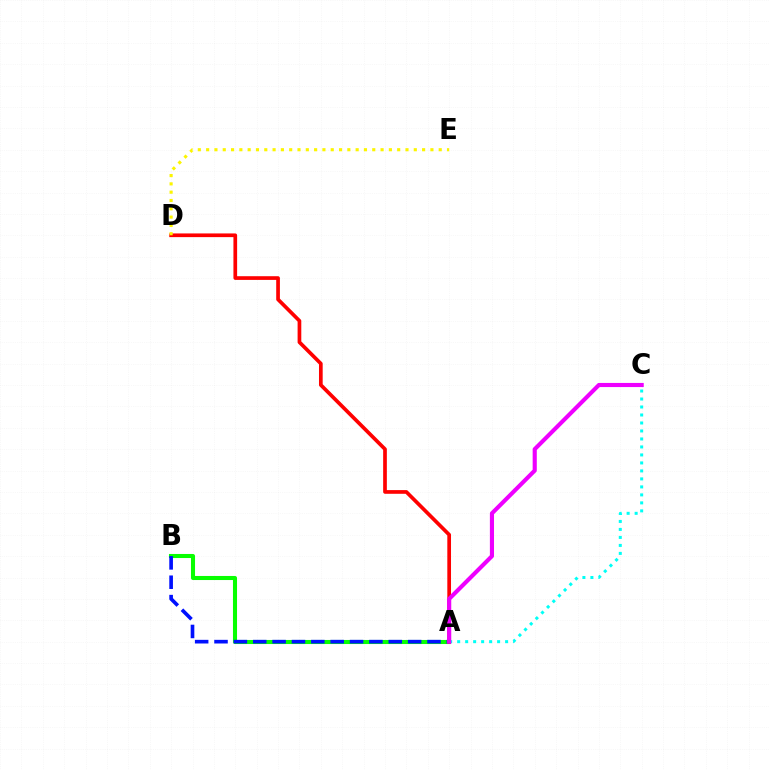{('A', 'B'): [{'color': '#08ff00', 'line_style': 'solid', 'thickness': 2.93}, {'color': '#0010ff', 'line_style': 'dashed', 'thickness': 2.63}], ('A', 'C'): [{'color': '#00fff6', 'line_style': 'dotted', 'thickness': 2.17}, {'color': '#ee00ff', 'line_style': 'solid', 'thickness': 2.97}], ('A', 'D'): [{'color': '#ff0000', 'line_style': 'solid', 'thickness': 2.66}], ('D', 'E'): [{'color': '#fcf500', 'line_style': 'dotted', 'thickness': 2.26}]}